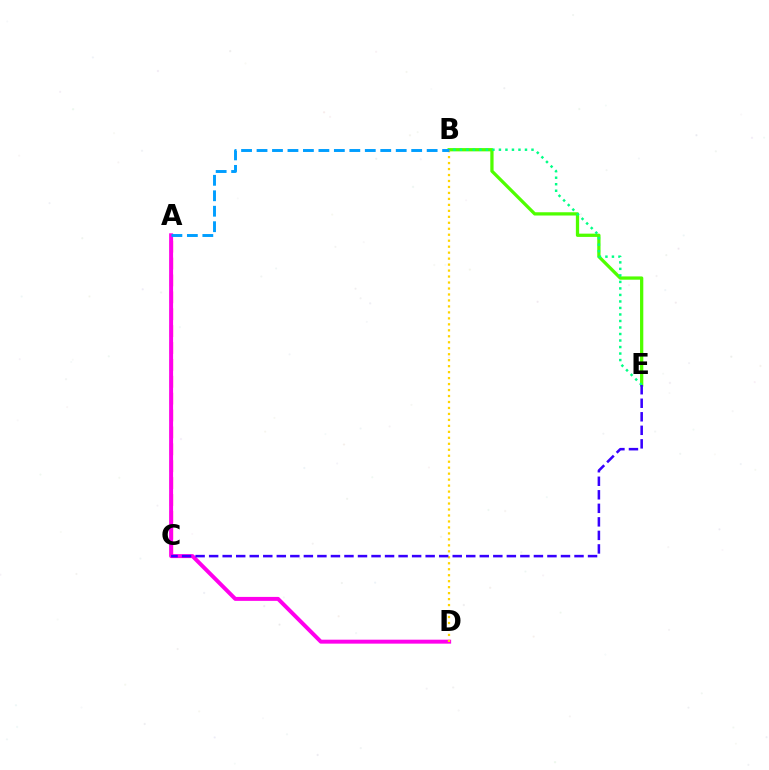{('B', 'E'): [{'color': '#4fff00', 'line_style': 'solid', 'thickness': 2.35}, {'color': '#00ff86', 'line_style': 'dotted', 'thickness': 1.77}], ('A', 'C'): [{'color': '#ff0000', 'line_style': 'dashed', 'thickness': 2.29}], ('A', 'D'): [{'color': '#ff00ed', 'line_style': 'solid', 'thickness': 2.85}], ('B', 'D'): [{'color': '#ffd500', 'line_style': 'dotted', 'thickness': 1.62}], ('A', 'B'): [{'color': '#009eff', 'line_style': 'dashed', 'thickness': 2.1}], ('C', 'E'): [{'color': '#3700ff', 'line_style': 'dashed', 'thickness': 1.84}]}